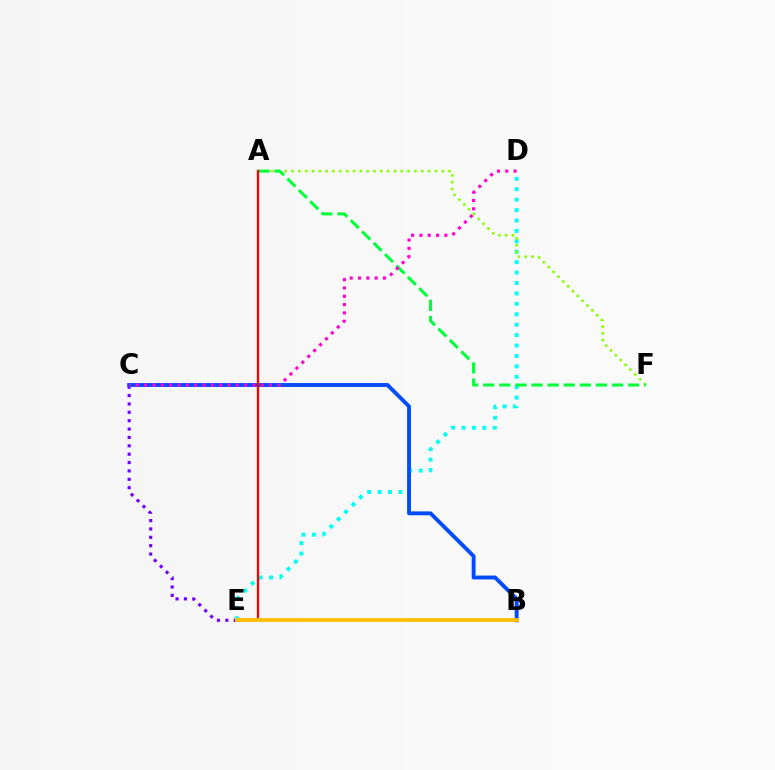{('C', 'E'): [{'color': '#7200ff', 'line_style': 'dotted', 'thickness': 2.27}], ('D', 'E'): [{'color': '#00fff6', 'line_style': 'dotted', 'thickness': 2.83}], ('B', 'C'): [{'color': '#004bff', 'line_style': 'solid', 'thickness': 2.79}], ('A', 'F'): [{'color': '#84ff00', 'line_style': 'dotted', 'thickness': 1.85}, {'color': '#00ff39', 'line_style': 'dashed', 'thickness': 2.19}], ('A', 'E'): [{'color': '#ff0000', 'line_style': 'solid', 'thickness': 1.66}], ('C', 'D'): [{'color': '#ff00cf', 'line_style': 'dotted', 'thickness': 2.26}], ('B', 'E'): [{'color': '#ffbd00', 'line_style': 'solid', 'thickness': 2.69}]}